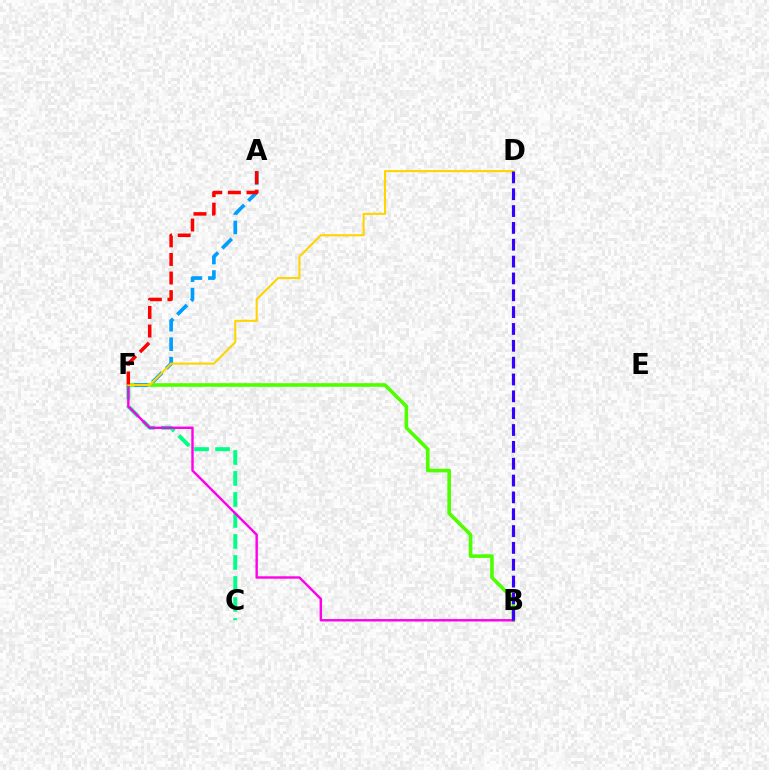{('B', 'F'): [{'color': '#4fff00', 'line_style': 'solid', 'thickness': 2.61}, {'color': '#ff00ed', 'line_style': 'solid', 'thickness': 1.74}], ('C', 'F'): [{'color': '#00ff86', 'line_style': 'dashed', 'thickness': 2.85}], ('A', 'F'): [{'color': '#009eff', 'line_style': 'dashed', 'thickness': 2.65}, {'color': '#ff0000', 'line_style': 'dashed', 'thickness': 2.53}], ('D', 'F'): [{'color': '#ffd500', 'line_style': 'solid', 'thickness': 1.52}], ('B', 'D'): [{'color': '#3700ff', 'line_style': 'dashed', 'thickness': 2.29}]}